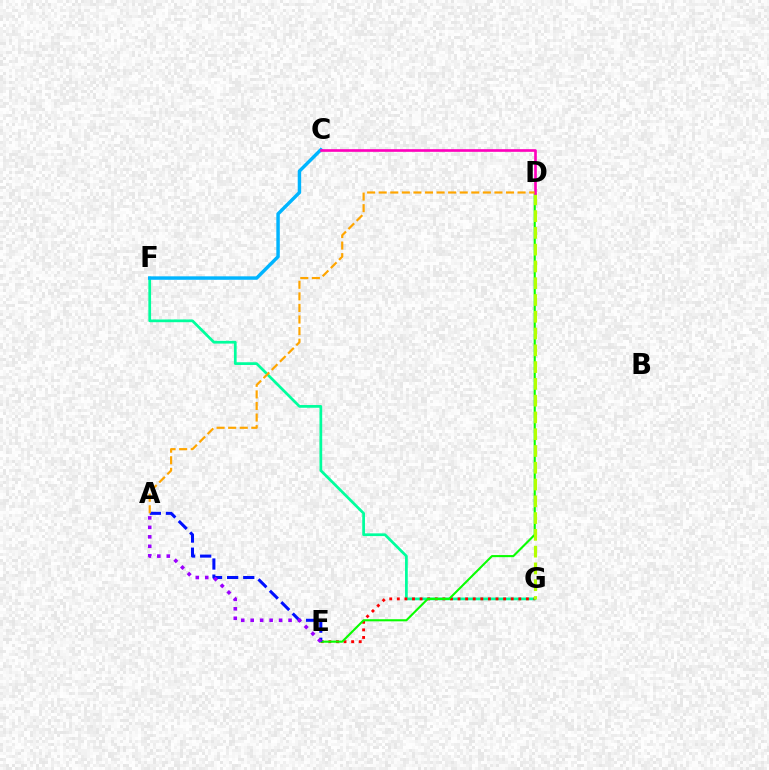{('F', 'G'): [{'color': '#00ff9d', 'line_style': 'solid', 'thickness': 1.97}], ('C', 'F'): [{'color': '#00b5ff', 'line_style': 'solid', 'thickness': 2.48}], ('E', 'G'): [{'color': '#ff0000', 'line_style': 'dotted', 'thickness': 2.06}], ('D', 'E'): [{'color': '#08ff00', 'line_style': 'solid', 'thickness': 1.51}], ('D', 'G'): [{'color': '#b3ff00', 'line_style': 'dashed', 'thickness': 2.28}], ('A', 'E'): [{'color': '#0010ff', 'line_style': 'dashed', 'thickness': 2.19}, {'color': '#9b00ff', 'line_style': 'dotted', 'thickness': 2.57}], ('C', 'D'): [{'color': '#ff00bd', 'line_style': 'solid', 'thickness': 1.91}], ('A', 'D'): [{'color': '#ffa500', 'line_style': 'dashed', 'thickness': 1.57}]}